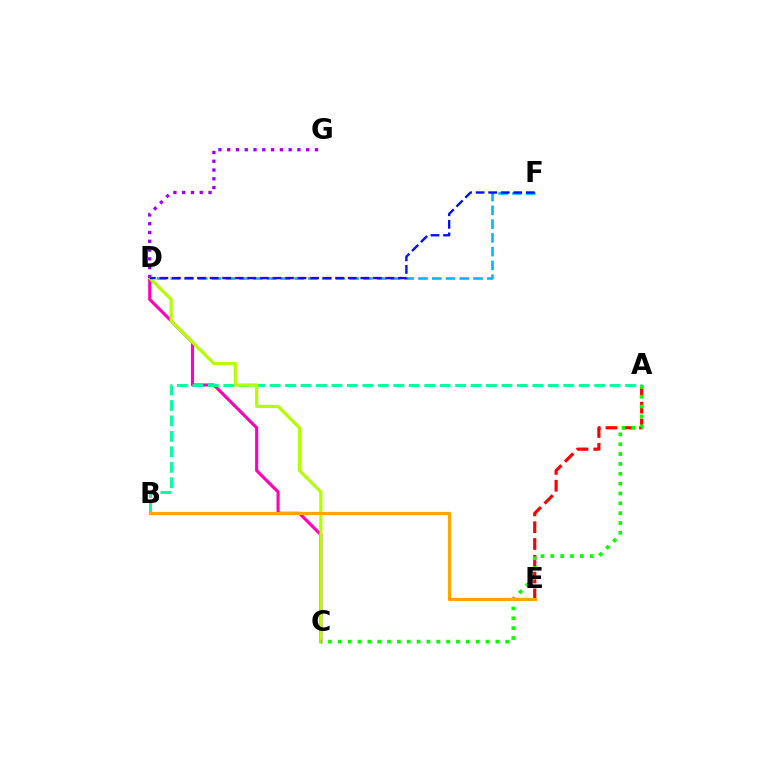{('C', 'D'): [{'color': '#ff00bd', 'line_style': 'solid', 'thickness': 2.23}, {'color': '#b3ff00', 'line_style': 'solid', 'thickness': 2.29}], ('D', 'F'): [{'color': '#00b5ff', 'line_style': 'dashed', 'thickness': 1.87}, {'color': '#0010ff', 'line_style': 'dashed', 'thickness': 1.71}], ('A', 'B'): [{'color': '#00ff9d', 'line_style': 'dashed', 'thickness': 2.1}], ('A', 'E'): [{'color': '#ff0000', 'line_style': 'dashed', 'thickness': 2.28}], ('A', 'C'): [{'color': '#08ff00', 'line_style': 'dotted', 'thickness': 2.67}], ('B', 'E'): [{'color': '#ffa500', 'line_style': 'solid', 'thickness': 2.3}], ('D', 'G'): [{'color': '#9b00ff', 'line_style': 'dotted', 'thickness': 2.38}]}